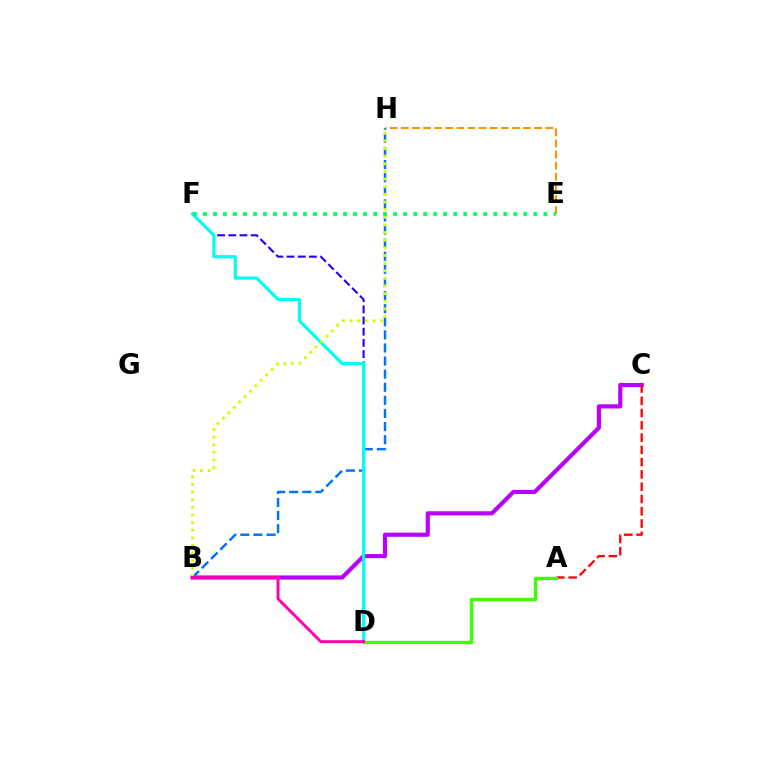{('B', 'C'): [{'color': '#b900ff', 'line_style': 'solid', 'thickness': 2.99}], ('A', 'C'): [{'color': '#ff0000', 'line_style': 'dashed', 'thickness': 1.67}], ('D', 'F'): [{'color': '#2500ff', 'line_style': 'dashed', 'thickness': 1.52}, {'color': '#00fff6', 'line_style': 'solid', 'thickness': 2.28}], ('E', 'H'): [{'color': '#ff9400', 'line_style': 'dashed', 'thickness': 1.51}], ('A', 'D'): [{'color': '#3dff00', 'line_style': 'solid', 'thickness': 2.41}], ('B', 'H'): [{'color': '#0074ff', 'line_style': 'dashed', 'thickness': 1.78}, {'color': '#d1ff00', 'line_style': 'dotted', 'thickness': 2.07}], ('E', 'F'): [{'color': '#00ff5c', 'line_style': 'dotted', 'thickness': 2.72}], ('B', 'D'): [{'color': '#ff00ac', 'line_style': 'solid', 'thickness': 2.12}]}